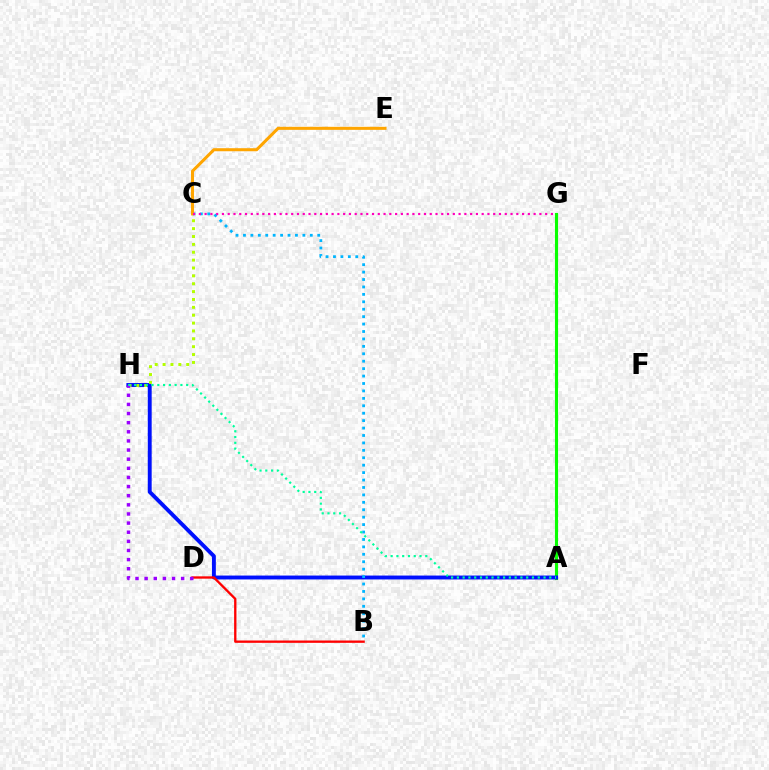{('A', 'G'): [{'color': '#08ff00', 'line_style': 'solid', 'thickness': 2.23}], ('A', 'H'): [{'color': '#0010ff', 'line_style': 'solid', 'thickness': 2.81}, {'color': '#00ff9d', 'line_style': 'dotted', 'thickness': 1.57}], ('B', 'C'): [{'color': '#00b5ff', 'line_style': 'dotted', 'thickness': 2.02}], ('C', 'H'): [{'color': '#b3ff00', 'line_style': 'dotted', 'thickness': 2.14}], ('B', 'D'): [{'color': '#ff0000', 'line_style': 'solid', 'thickness': 1.68}], ('D', 'H'): [{'color': '#9b00ff', 'line_style': 'dotted', 'thickness': 2.48}], ('C', 'E'): [{'color': '#ffa500', 'line_style': 'solid', 'thickness': 2.19}], ('C', 'G'): [{'color': '#ff00bd', 'line_style': 'dotted', 'thickness': 1.57}]}